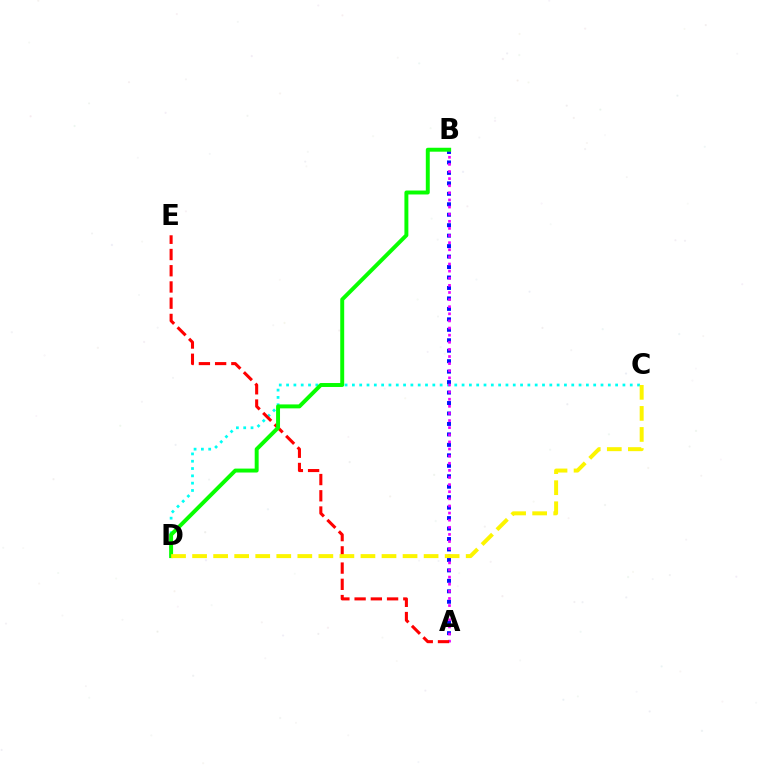{('C', 'D'): [{'color': '#00fff6', 'line_style': 'dotted', 'thickness': 1.99}, {'color': '#fcf500', 'line_style': 'dashed', 'thickness': 2.86}], ('A', 'B'): [{'color': '#0010ff', 'line_style': 'dotted', 'thickness': 2.84}, {'color': '#ee00ff', 'line_style': 'dotted', 'thickness': 1.93}], ('A', 'E'): [{'color': '#ff0000', 'line_style': 'dashed', 'thickness': 2.21}], ('B', 'D'): [{'color': '#08ff00', 'line_style': 'solid', 'thickness': 2.84}]}